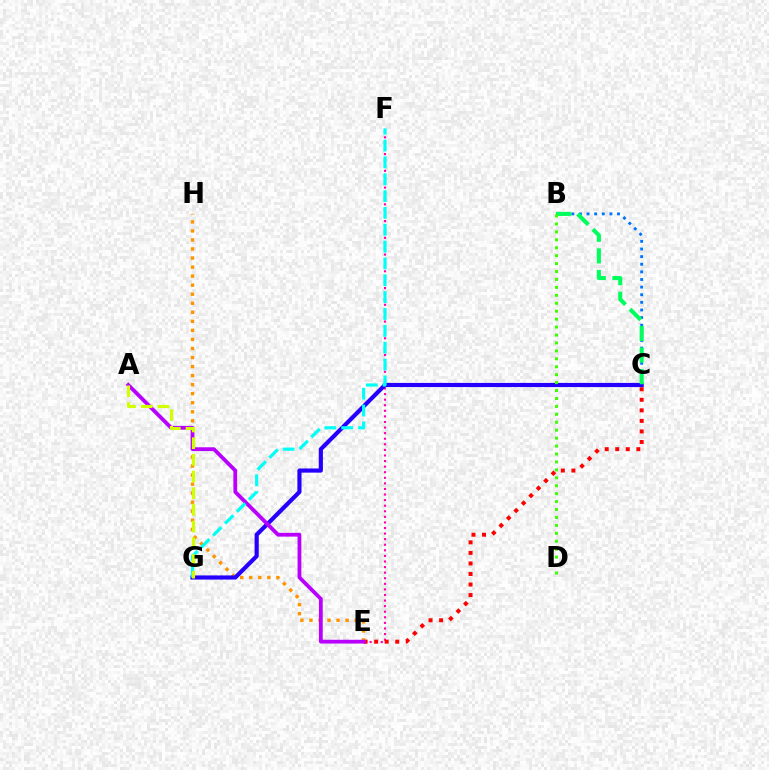{('E', 'F'): [{'color': '#ff00ac', 'line_style': 'dotted', 'thickness': 1.52}], ('C', 'E'): [{'color': '#ff0000', 'line_style': 'dotted', 'thickness': 2.86}], ('E', 'H'): [{'color': '#ff9400', 'line_style': 'dotted', 'thickness': 2.46}], ('C', 'G'): [{'color': '#2500ff', 'line_style': 'solid', 'thickness': 2.99}], ('A', 'E'): [{'color': '#b900ff', 'line_style': 'solid', 'thickness': 2.73}], ('B', 'C'): [{'color': '#0074ff', 'line_style': 'dotted', 'thickness': 2.07}, {'color': '#00ff5c', 'line_style': 'dashed', 'thickness': 2.93}], ('F', 'G'): [{'color': '#00fff6', 'line_style': 'dashed', 'thickness': 2.29}], ('A', 'G'): [{'color': '#d1ff00', 'line_style': 'dashed', 'thickness': 2.27}], ('B', 'D'): [{'color': '#3dff00', 'line_style': 'dotted', 'thickness': 2.16}]}